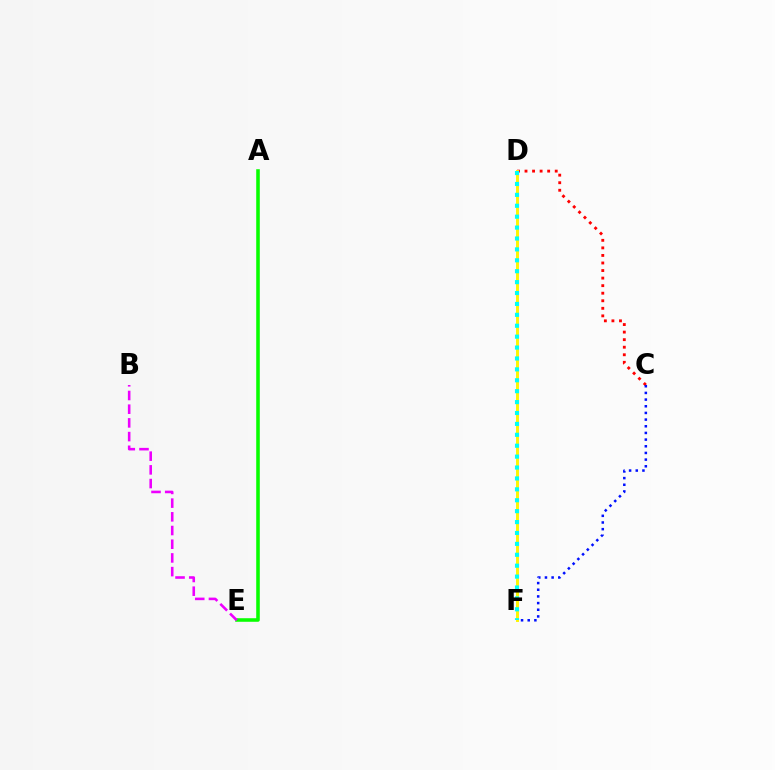{('A', 'E'): [{'color': '#08ff00', 'line_style': 'solid', 'thickness': 2.56}], ('C', 'D'): [{'color': '#ff0000', 'line_style': 'dotted', 'thickness': 2.05}], ('B', 'E'): [{'color': '#ee00ff', 'line_style': 'dashed', 'thickness': 1.86}], ('D', 'F'): [{'color': '#fcf500', 'line_style': 'solid', 'thickness': 2.11}, {'color': '#00fff6', 'line_style': 'dotted', 'thickness': 2.96}], ('C', 'F'): [{'color': '#0010ff', 'line_style': 'dotted', 'thickness': 1.81}]}